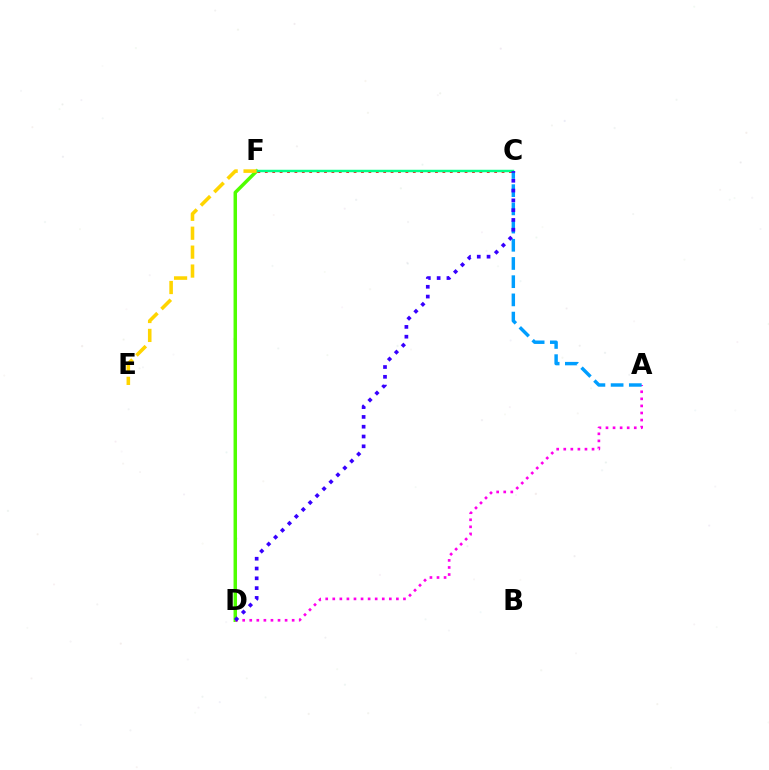{('D', 'F'): [{'color': '#4fff00', 'line_style': 'solid', 'thickness': 2.5}], ('A', 'D'): [{'color': '#ff00ed', 'line_style': 'dotted', 'thickness': 1.92}], ('A', 'C'): [{'color': '#009eff', 'line_style': 'dashed', 'thickness': 2.47}], ('C', 'F'): [{'color': '#ff0000', 'line_style': 'dotted', 'thickness': 2.01}, {'color': '#00ff86', 'line_style': 'solid', 'thickness': 1.77}], ('C', 'D'): [{'color': '#3700ff', 'line_style': 'dotted', 'thickness': 2.66}], ('E', 'F'): [{'color': '#ffd500', 'line_style': 'dashed', 'thickness': 2.57}]}